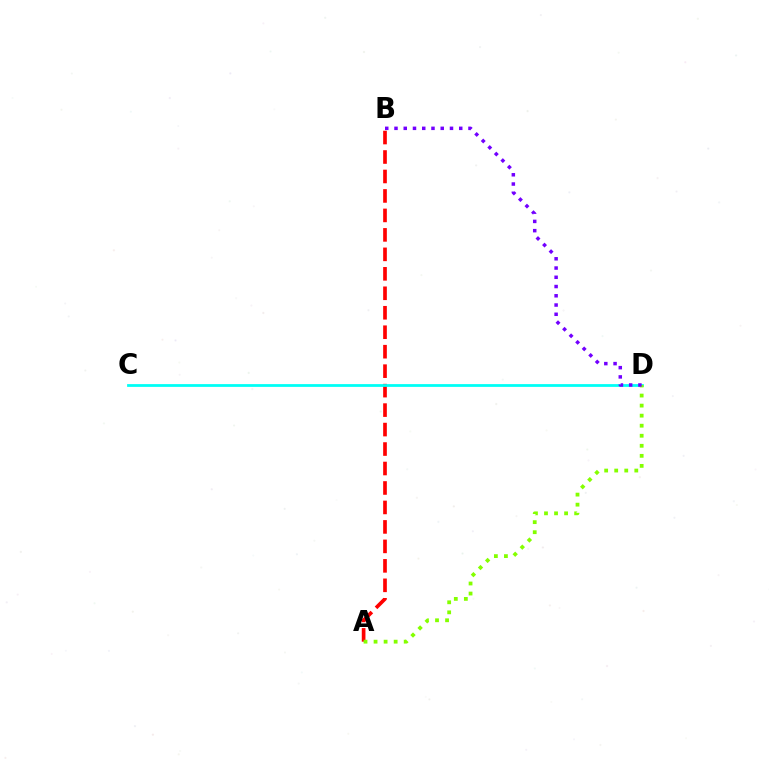{('A', 'B'): [{'color': '#ff0000', 'line_style': 'dashed', 'thickness': 2.64}], ('C', 'D'): [{'color': '#00fff6', 'line_style': 'solid', 'thickness': 2.0}], ('A', 'D'): [{'color': '#84ff00', 'line_style': 'dotted', 'thickness': 2.73}], ('B', 'D'): [{'color': '#7200ff', 'line_style': 'dotted', 'thickness': 2.51}]}